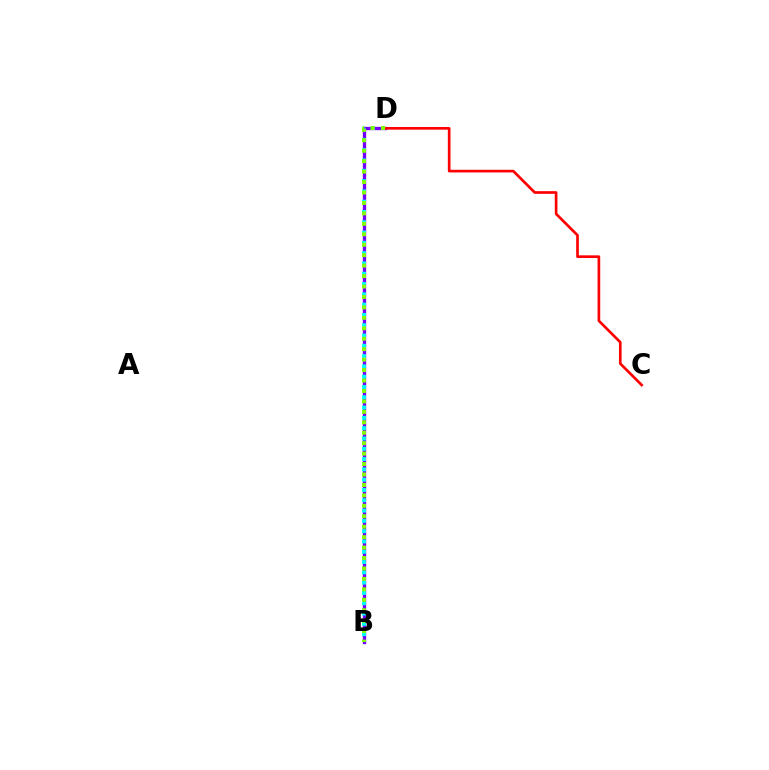{('B', 'D'): [{'color': '#7200ff', 'line_style': 'solid', 'thickness': 2.4}, {'color': '#00fff6', 'line_style': 'dotted', 'thickness': 2.8}, {'color': '#84ff00', 'line_style': 'dotted', 'thickness': 2.84}], ('C', 'D'): [{'color': '#ff0000', 'line_style': 'solid', 'thickness': 1.92}]}